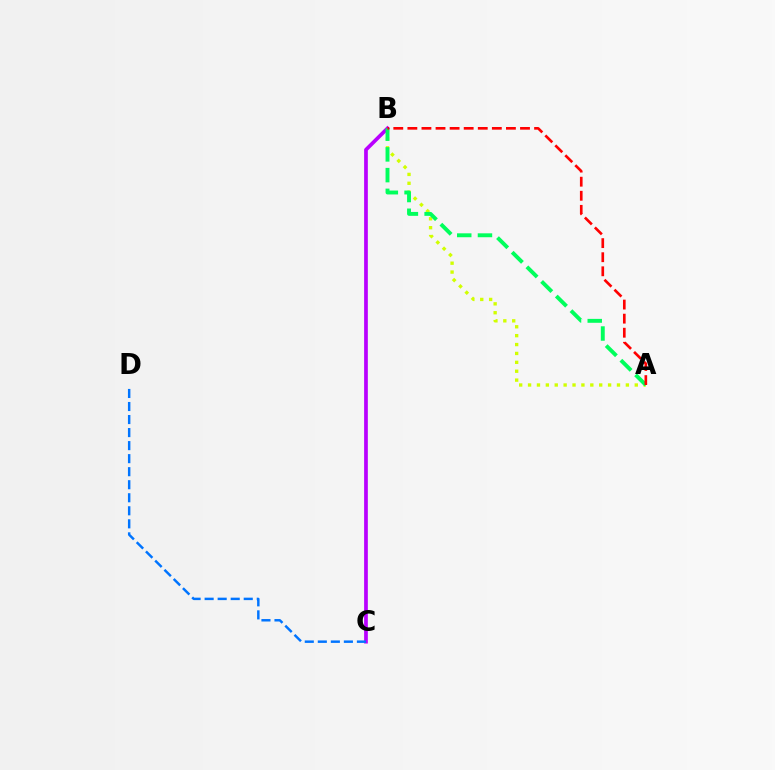{('A', 'B'): [{'color': '#d1ff00', 'line_style': 'dotted', 'thickness': 2.42}, {'color': '#00ff5c', 'line_style': 'dashed', 'thickness': 2.82}, {'color': '#ff0000', 'line_style': 'dashed', 'thickness': 1.91}], ('B', 'C'): [{'color': '#b900ff', 'line_style': 'solid', 'thickness': 2.67}], ('C', 'D'): [{'color': '#0074ff', 'line_style': 'dashed', 'thickness': 1.77}]}